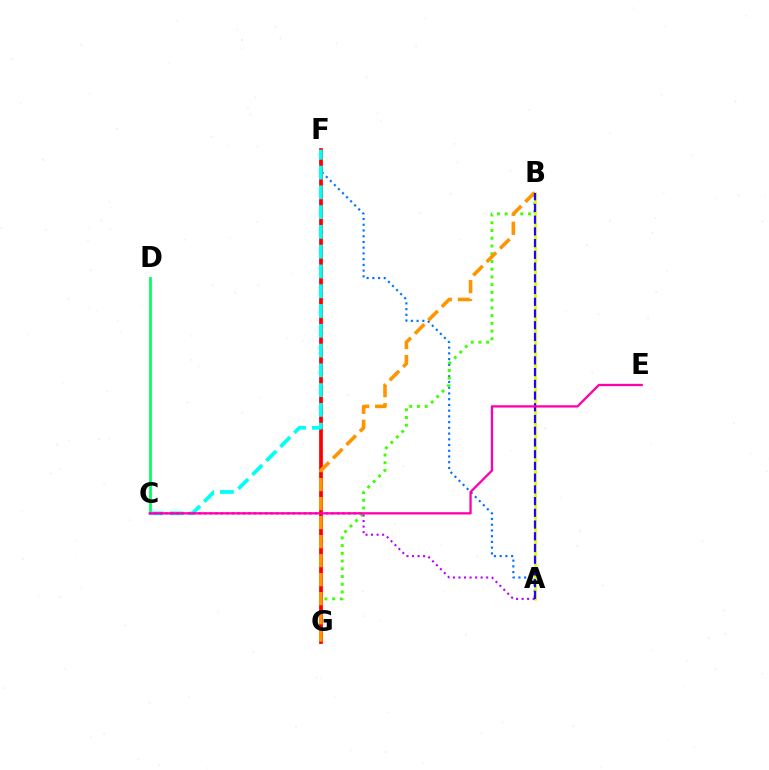{('A', 'F'): [{'color': '#0074ff', 'line_style': 'dotted', 'thickness': 1.56}], ('C', 'D'): [{'color': '#00ff5c', 'line_style': 'solid', 'thickness': 1.98}], ('B', 'G'): [{'color': '#3dff00', 'line_style': 'dotted', 'thickness': 2.1}, {'color': '#ff9400', 'line_style': 'dashed', 'thickness': 2.58}], ('F', 'G'): [{'color': '#ff0000', 'line_style': 'solid', 'thickness': 2.69}], ('C', 'F'): [{'color': '#00fff6', 'line_style': 'dashed', 'thickness': 2.69}], ('A', 'B'): [{'color': '#d1ff00', 'line_style': 'solid', 'thickness': 1.84}, {'color': '#2500ff', 'line_style': 'dashed', 'thickness': 1.59}], ('A', 'C'): [{'color': '#b900ff', 'line_style': 'dotted', 'thickness': 1.5}], ('C', 'E'): [{'color': '#ff00ac', 'line_style': 'solid', 'thickness': 1.65}]}